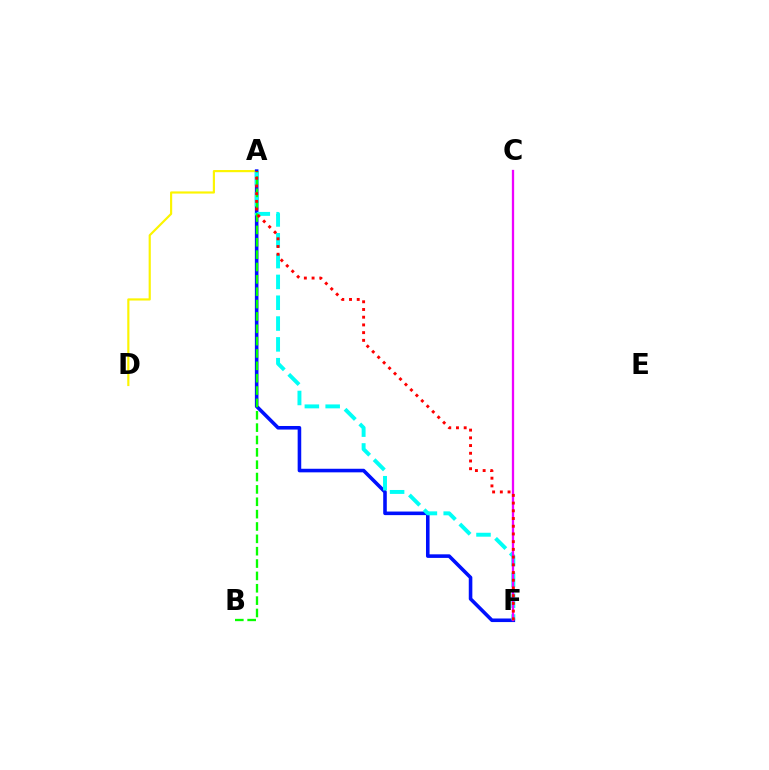{('A', 'D'): [{'color': '#fcf500', 'line_style': 'solid', 'thickness': 1.56}], ('A', 'F'): [{'color': '#0010ff', 'line_style': 'solid', 'thickness': 2.58}, {'color': '#00fff6', 'line_style': 'dashed', 'thickness': 2.83}, {'color': '#ff0000', 'line_style': 'dotted', 'thickness': 2.1}], ('A', 'B'): [{'color': '#08ff00', 'line_style': 'dashed', 'thickness': 1.68}], ('C', 'F'): [{'color': '#ee00ff', 'line_style': 'solid', 'thickness': 1.65}]}